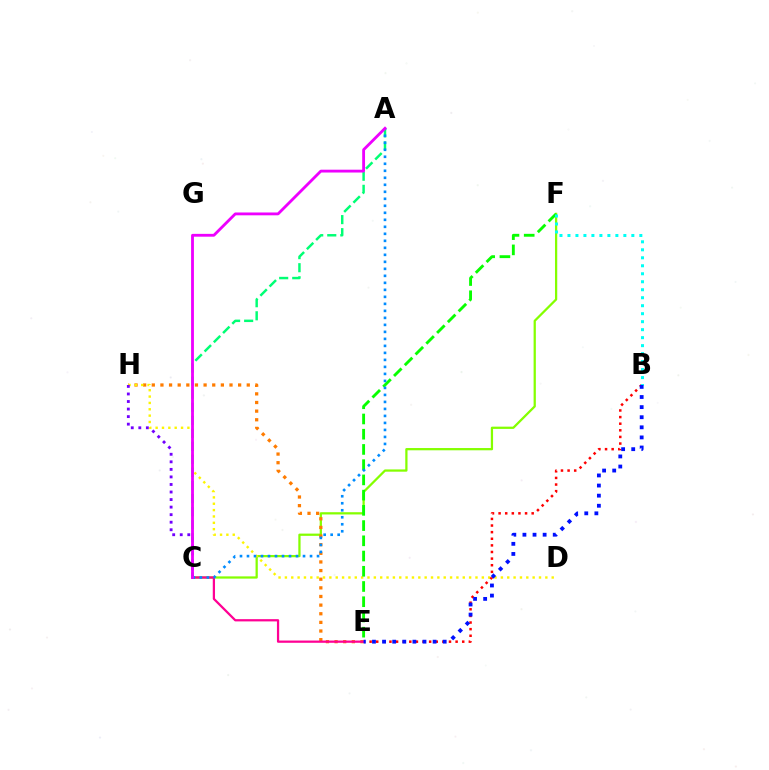{('C', 'F'): [{'color': '#84ff00', 'line_style': 'solid', 'thickness': 1.62}], ('E', 'H'): [{'color': '#ff7c00', 'line_style': 'dotted', 'thickness': 2.35}], ('D', 'H'): [{'color': '#fcf500', 'line_style': 'dotted', 'thickness': 1.73}], ('C', 'H'): [{'color': '#7200ff', 'line_style': 'dotted', 'thickness': 2.05}], ('B', 'E'): [{'color': '#ff0000', 'line_style': 'dotted', 'thickness': 1.8}, {'color': '#0010ff', 'line_style': 'dotted', 'thickness': 2.74}], ('E', 'F'): [{'color': '#08ff00', 'line_style': 'dashed', 'thickness': 2.07}], ('C', 'E'): [{'color': '#ff0094', 'line_style': 'solid', 'thickness': 1.62}], ('B', 'F'): [{'color': '#00fff6', 'line_style': 'dotted', 'thickness': 2.17}], ('A', 'C'): [{'color': '#00ff74', 'line_style': 'dashed', 'thickness': 1.77}, {'color': '#008cff', 'line_style': 'dotted', 'thickness': 1.9}, {'color': '#ee00ff', 'line_style': 'solid', 'thickness': 2.04}]}